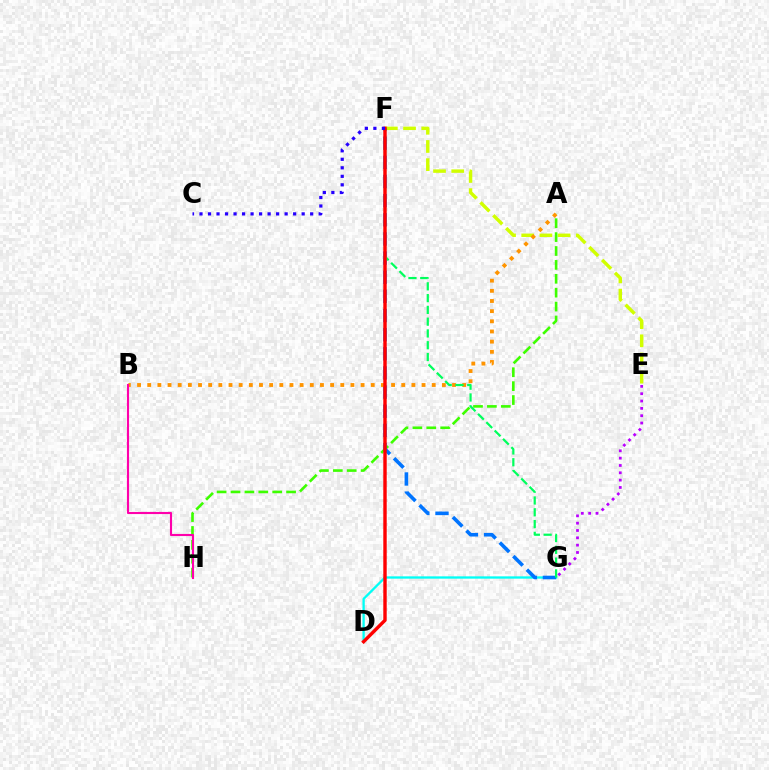{('E', 'F'): [{'color': '#d1ff00', 'line_style': 'dashed', 'thickness': 2.47}], ('D', 'G'): [{'color': '#00fff6', 'line_style': 'solid', 'thickness': 1.66}], ('A', 'H'): [{'color': '#3dff00', 'line_style': 'dashed', 'thickness': 1.89}], ('F', 'G'): [{'color': '#0074ff', 'line_style': 'dashed', 'thickness': 2.6}, {'color': '#00ff5c', 'line_style': 'dashed', 'thickness': 1.6}], ('A', 'B'): [{'color': '#ff9400', 'line_style': 'dotted', 'thickness': 2.76}], ('E', 'G'): [{'color': '#b900ff', 'line_style': 'dotted', 'thickness': 1.99}], ('D', 'F'): [{'color': '#ff0000', 'line_style': 'solid', 'thickness': 2.46}], ('C', 'F'): [{'color': '#2500ff', 'line_style': 'dotted', 'thickness': 2.31}], ('B', 'H'): [{'color': '#ff00ac', 'line_style': 'solid', 'thickness': 1.53}]}